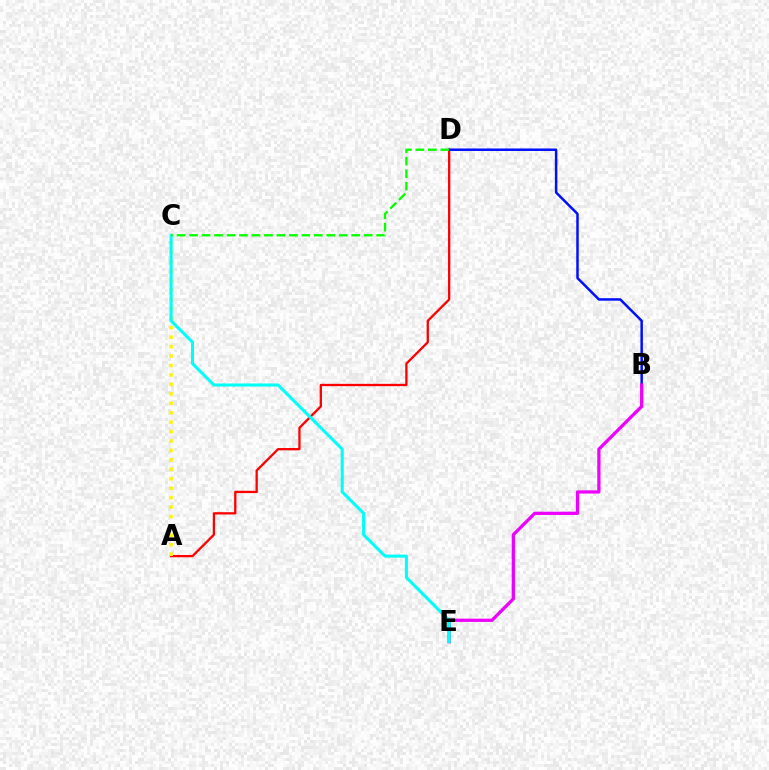{('A', 'D'): [{'color': '#ff0000', 'line_style': 'solid', 'thickness': 1.65}], ('B', 'D'): [{'color': '#0010ff', 'line_style': 'solid', 'thickness': 1.81}], ('A', 'C'): [{'color': '#fcf500', 'line_style': 'dotted', 'thickness': 2.56}], ('B', 'E'): [{'color': '#ee00ff', 'line_style': 'solid', 'thickness': 2.34}], ('C', 'E'): [{'color': '#00fff6', 'line_style': 'solid', 'thickness': 2.2}], ('C', 'D'): [{'color': '#08ff00', 'line_style': 'dashed', 'thickness': 1.69}]}